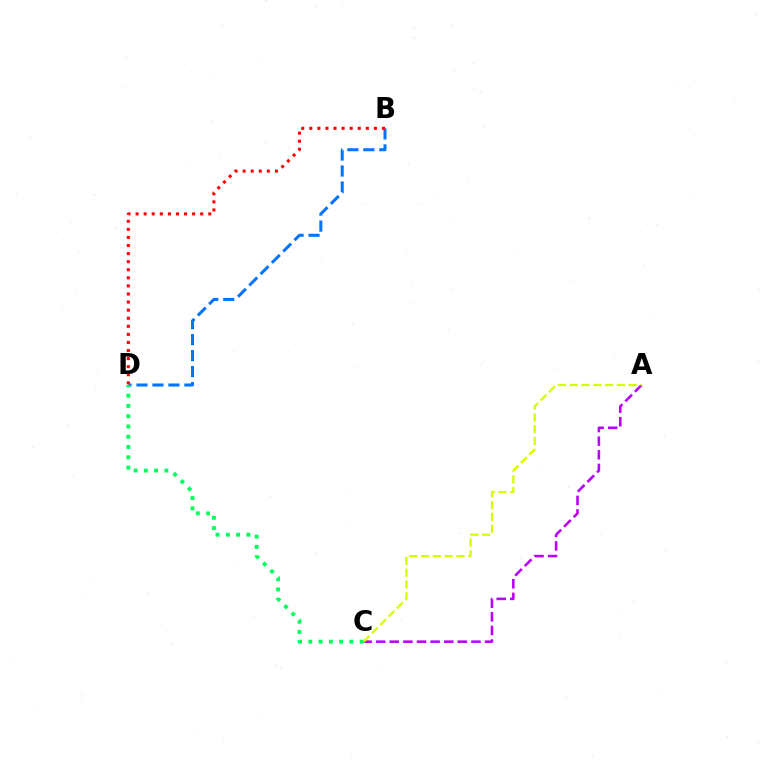{('A', 'C'): [{'color': '#b900ff', 'line_style': 'dashed', 'thickness': 1.85}, {'color': '#d1ff00', 'line_style': 'dashed', 'thickness': 1.6}], ('B', 'D'): [{'color': '#0074ff', 'line_style': 'dashed', 'thickness': 2.17}, {'color': '#ff0000', 'line_style': 'dotted', 'thickness': 2.19}], ('C', 'D'): [{'color': '#00ff5c', 'line_style': 'dotted', 'thickness': 2.79}]}